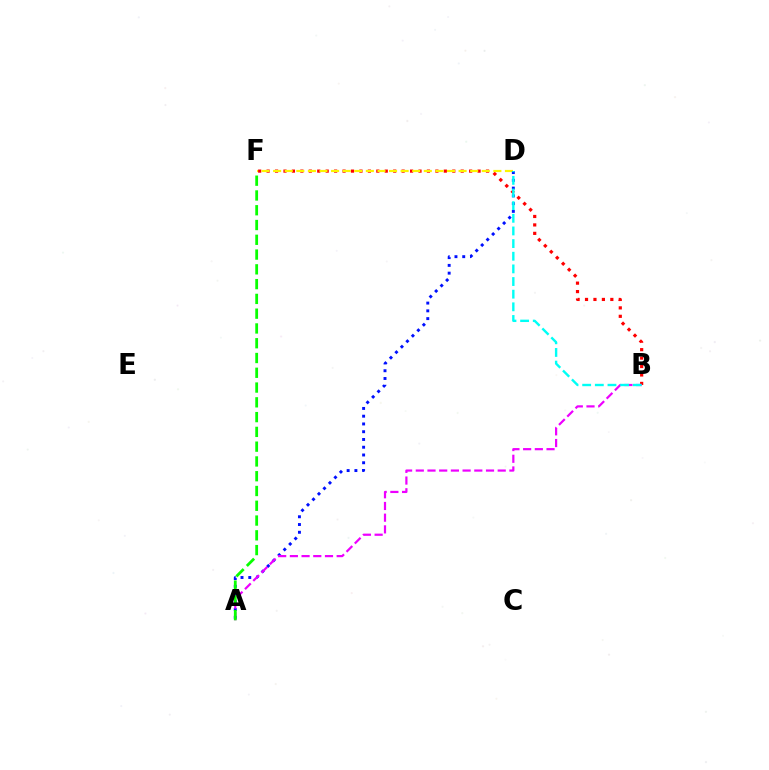{('B', 'F'): [{'color': '#ff0000', 'line_style': 'dotted', 'thickness': 2.29}], ('D', 'F'): [{'color': '#fcf500', 'line_style': 'dashed', 'thickness': 1.57}], ('A', 'D'): [{'color': '#0010ff', 'line_style': 'dotted', 'thickness': 2.11}], ('A', 'B'): [{'color': '#ee00ff', 'line_style': 'dashed', 'thickness': 1.59}], ('B', 'D'): [{'color': '#00fff6', 'line_style': 'dashed', 'thickness': 1.72}], ('A', 'F'): [{'color': '#08ff00', 'line_style': 'dashed', 'thickness': 2.01}]}